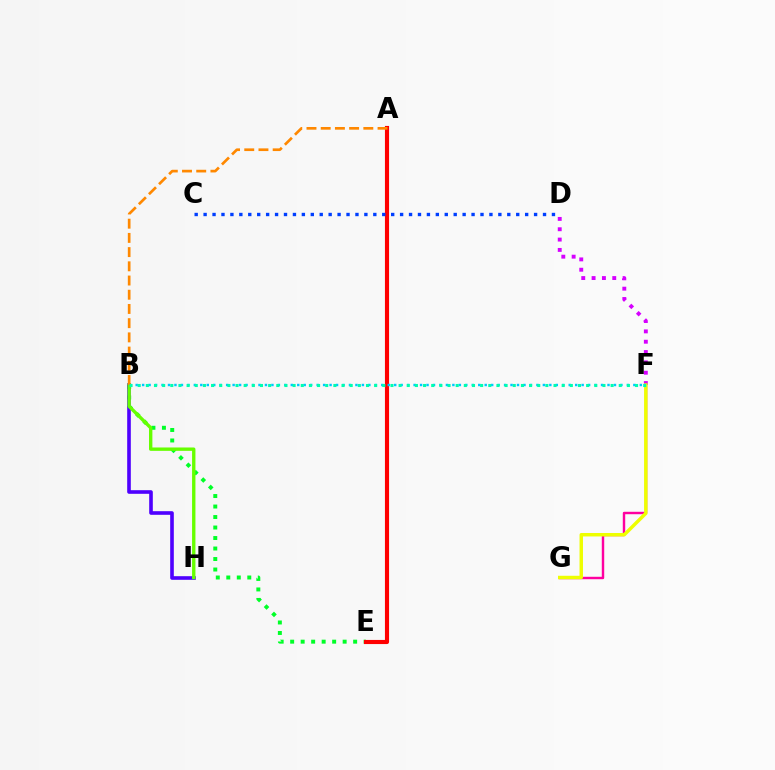{('D', 'F'): [{'color': '#d600ff', 'line_style': 'dotted', 'thickness': 2.81}], ('B', 'E'): [{'color': '#00ff27', 'line_style': 'dotted', 'thickness': 2.85}], ('A', 'E'): [{'color': '#ff0000', 'line_style': 'solid', 'thickness': 2.97}], ('F', 'G'): [{'color': '#ff00a0', 'line_style': 'solid', 'thickness': 1.75}, {'color': '#eeff00', 'line_style': 'solid', 'thickness': 2.49}], ('B', 'H'): [{'color': '#4f00ff', 'line_style': 'solid', 'thickness': 2.61}, {'color': '#66ff00', 'line_style': 'solid', 'thickness': 2.42}], ('C', 'D'): [{'color': '#003fff', 'line_style': 'dotted', 'thickness': 2.43}], ('B', 'F'): [{'color': '#00c7ff', 'line_style': 'dotted', 'thickness': 1.76}, {'color': '#00ffaf', 'line_style': 'dotted', 'thickness': 2.22}], ('A', 'B'): [{'color': '#ff8800', 'line_style': 'dashed', 'thickness': 1.93}]}